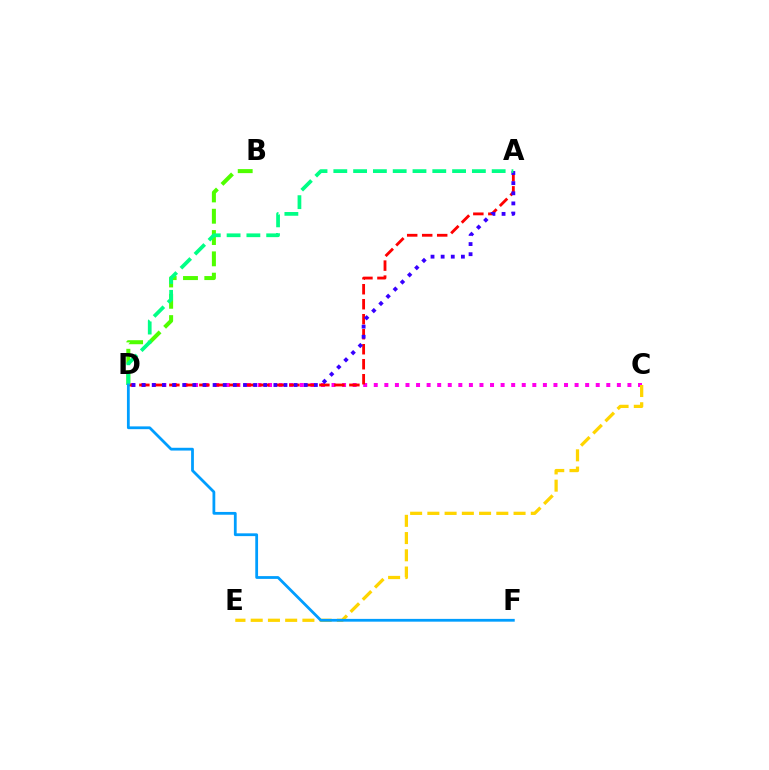{('C', 'D'): [{'color': '#ff00ed', 'line_style': 'dotted', 'thickness': 2.87}], ('B', 'D'): [{'color': '#4fff00', 'line_style': 'dashed', 'thickness': 2.89}], ('A', 'D'): [{'color': '#ff0000', 'line_style': 'dashed', 'thickness': 2.04}, {'color': '#3700ff', 'line_style': 'dotted', 'thickness': 2.75}, {'color': '#00ff86', 'line_style': 'dashed', 'thickness': 2.69}], ('C', 'E'): [{'color': '#ffd500', 'line_style': 'dashed', 'thickness': 2.34}], ('D', 'F'): [{'color': '#009eff', 'line_style': 'solid', 'thickness': 2.0}]}